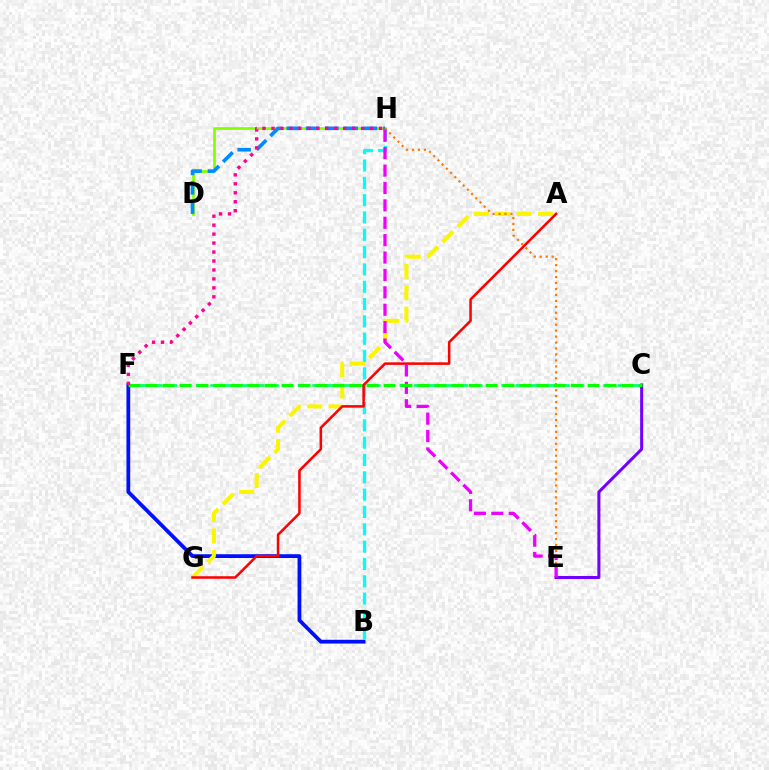{('C', 'F'): [{'color': '#00ff74', 'line_style': 'dashed', 'thickness': 1.98}, {'color': '#08ff00', 'line_style': 'dashed', 'thickness': 2.31}], ('B', 'H'): [{'color': '#00fff6', 'line_style': 'dashed', 'thickness': 2.35}], ('B', 'F'): [{'color': '#0010ff', 'line_style': 'solid', 'thickness': 2.71}], ('A', 'G'): [{'color': '#fcf500', 'line_style': 'dashed', 'thickness': 2.91}, {'color': '#ff0000', 'line_style': 'solid', 'thickness': 1.82}], ('D', 'H'): [{'color': '#84ff00', 'line_style': 'solid', 'thickness': 1.95}, {'color': '#008cff', 'line_style': 'dashed', 'thickness': 2.62}], ('C', 'E'): [{'color': '#7200ff', 'line_style': 'solid', 'thickness': 2.19}], ('E', 'H'): [{'color': '#ff7c00', 'line_style': 'dotted', 'thickness': 1.62}, {'color': '#ee00ff', 'line_style': 'dashed', 'thickness': 2.36}], ('F', 'H'): [{'color': '#ff0094', 'line_style': 'dotted', 'thickness': 2.43}]}